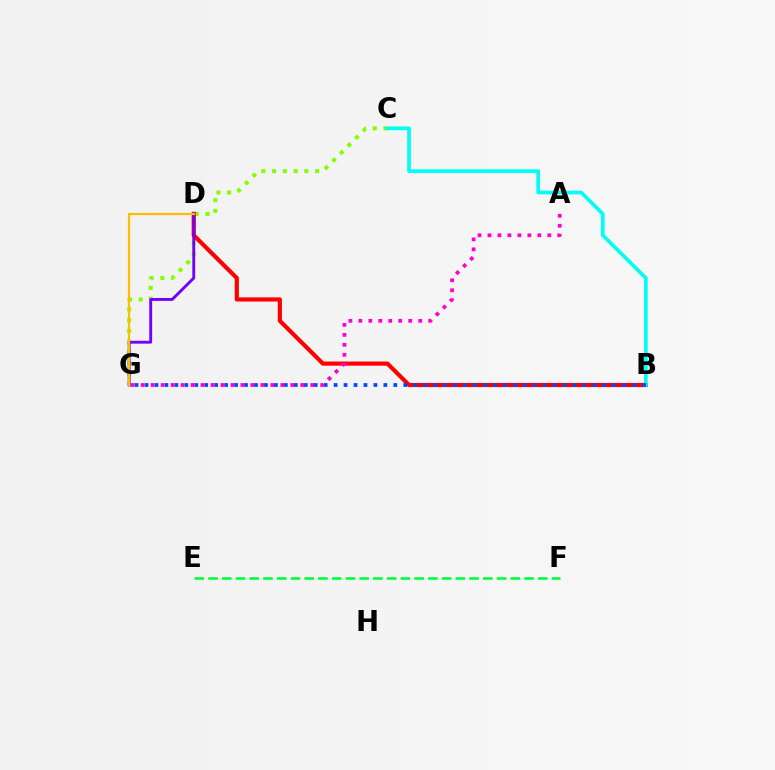{('C', 'G'): [{'color': '#84ff00', 'line_style': 'dotted', 'thickness': 2.92}], ('B', 'D'): [{'color': '#ff0000', 'line_style': 'solid', 'thickness': 3.0}], ('B', 'C'): [{'color': '#00fff6', 'line_style': 'solid', 'thickness': 2.67}], ('D', 'G'): [{'color': '#7200ff', 'line_style': 'solid', 'thickness': 2.07}, {'color': '#ffbd00', 'line_style': 'solid', 'thickness': 1.59}], ('B', 'G'): [{'color': '#004bff', 'line_style': 'dotted', 'thickness': 2.7}], ('E', 'F'): [{'color': '#00ff39', 'line_style': 'dashed', 'thickness': 1.87}], ('A', 'G'): [{'color': '#ff00cf', 'line_style': 'dotted', 'thickness': 2.71}]}